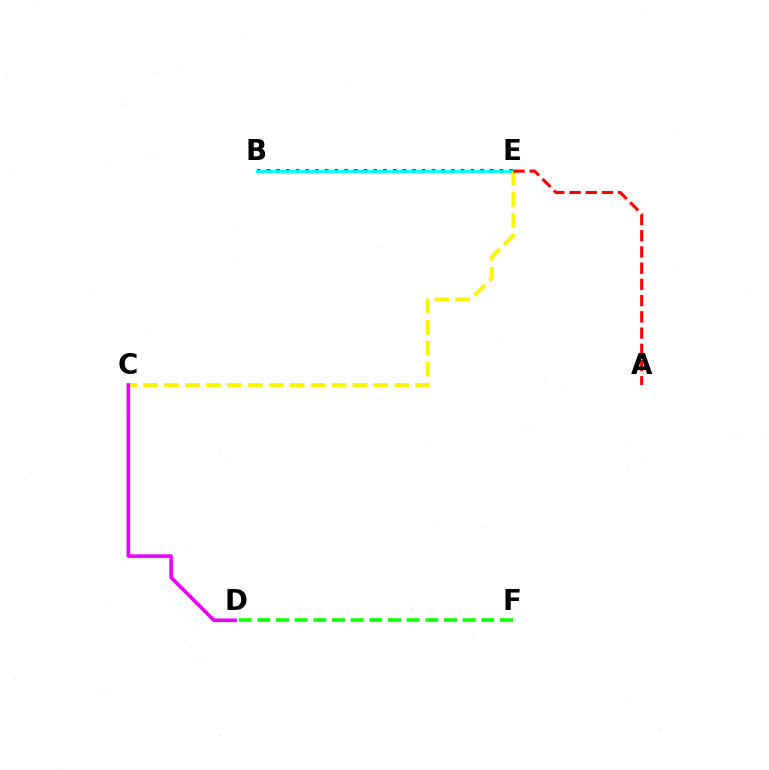{('B', 'E'): [{'color': '#0010ff', 'line_style': 'dotted', 'thickness': 2.64}, {'color': '#00fff6', 'line_style': 'solid', 'thickness': 2.06}], ('C', 'E'): [{'color': '#fcf500', 'line_style': 'dashed', 'thickness': 2.84}], ('D', 'F'): [{'color': '#08ff00', 'line_style': 'dashed', 'thickness': 2.54}], ('C', 'D'): [{'color': '#ee00ff', 'line_style': 'solid', 'thickness': 2.6}], ('A', 'E'): [{'color': '#ff0000', 'line_style': 'dashed', 'thickness': 2.2}]}